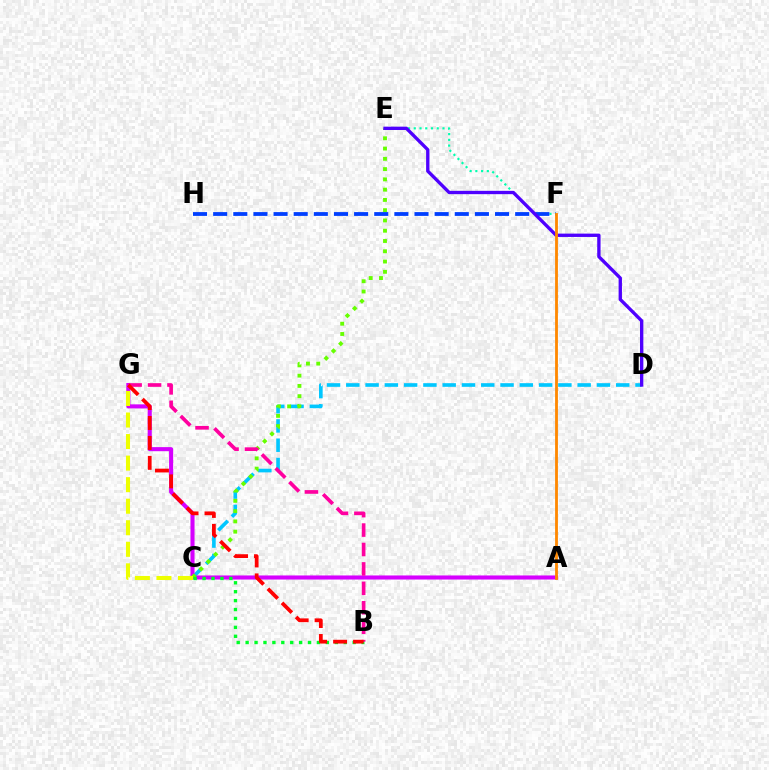{('C', 'D'): [{'color': '#00c7ff', 'line_style': 'dashed', 'thickness': 2.62}], ('A', 'G'): [{'color': '#d600ff', 'line_style': 'solid', 'thickness': 2.93}], ('C', 'E'): [{'color': '#66ff00', 'line_style': 'dotted', 'thickness': 2.79}], ('B', 'C'): [{'color': '#00ff27', 'line_style': 'dotted', 'thickness': 2.42}], ('E', 'F'): [{'color': '#00ffaf', 'line_style': 'dotted', 'thickness': 1.56}], ('F', 'H'): [{'color': '#003fff', 'line_style': 'dashed', 'thickness': 2.74}], ('C', 'G'): [{'color': '#eeff00', 'line_style': 'dashed', 'thickness': 2.93}], ('B', 'G'): [{'color': '#ff00a0', 'line_style': 'dashed', 'thickness': 2.64}, {'color': '#ff0000', 'line_style': 'dashed', 'thickness': 2.71}], ('D', 'E'): [{'color': '#4f00ff', 'line_style': 'solid', 'thickness': 2.4}], ('A', 'F'): [{'color': '#ff8800', 'line_style': 'solid', 'thickness': 2.03}]}